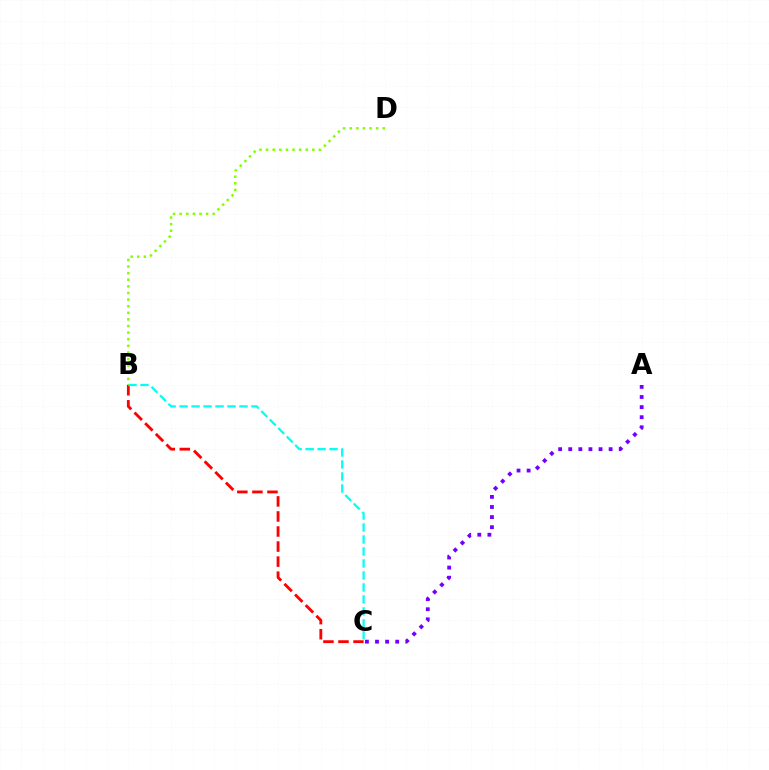{('A', 'C'): [{'color': '#7200ff', 'line_style': 'dotted', 'thickness': 2.74}], ('B', 'C'): [{'color': '#ff0000', 'line_style': 'dashed', 'thickness': 2.04}, {'color': '#00fff6', 'line_style': 'dashed', 'thickness': 1.63}], ('B', 'D'): [{'color': '#84ff00', 'line_style': 'dotted', 'thickness': 1.79}]}